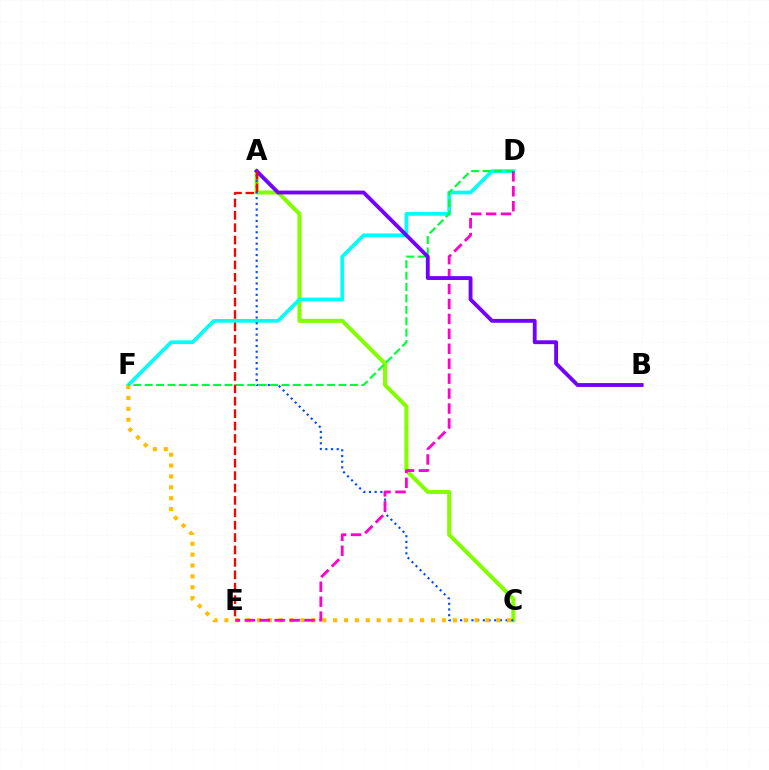{('A', 'C'): [{'color': '#84ff00', 'line_style': 'solid', 'thickness': 2.9}, {'color': '#004bff', 'line_style': 'dotted', 'thickness': 1.54}], ('D', 'F'): [{'color': '#00fff6', 'line_style': 'solid', 'thickness': 2.67}, {'color': '#00ff39', 'line_style': 'dashed', 'thickness': 1.55}], ('C', 'F'): [{'color': '#ffbd00', 'line_style': 'dotted', 'thickness': 2.96}], ('D', 'E'): [{'color': '#ff00cf', 'line_style': 'dashed', 'thickness': 2.03}], ('A', 'B'): [{'color': '#7200ff', 'line_style': 'solid', 'thickness': 2.77}], ('A', 'E'): [{'color': '#ff0000', 'line_style': 'dashed', 'thickness': 1.68}]}